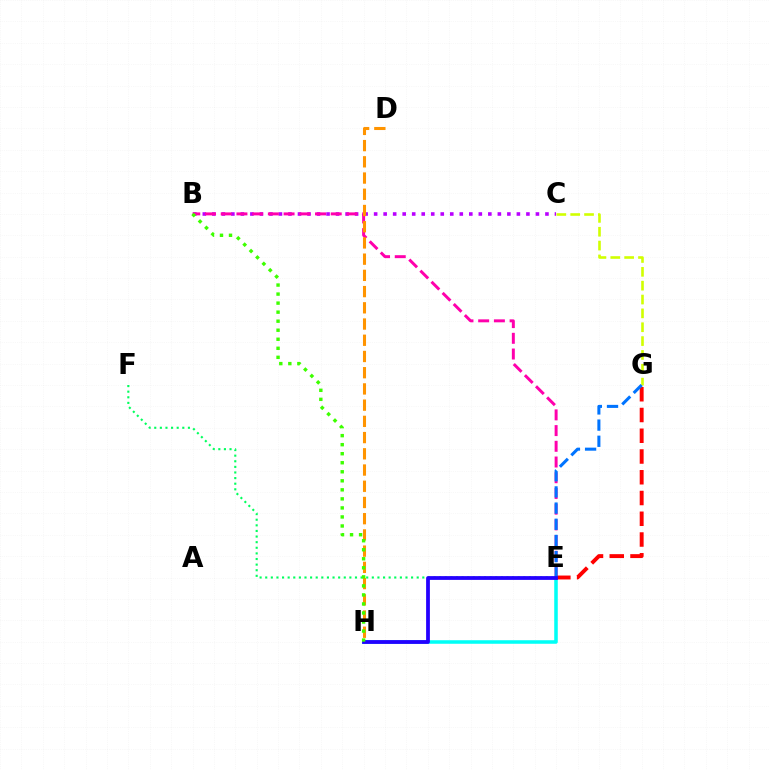{('E', 'F'): [{'color': '#00ff5c', 'line_style': 'dotted', 'thickness': 1.52}], ('B', 'C'): [{'color': '#b900ff', 'line_style': 'dotted', 'thickness': 2.59}], ('B', 'E'): [{'color': '#ff00ac', 'line_style': 'dashed', 'thickness': 2.13}], ('D', 'H'): [{'color': '#ff9400', 'line_style': 'dashed', 'thickness': 2.2}], ('E', 'H'): [{'color': '#00fff6', 'line_style': 'solid', 'thickness': 2.55}, {'color': '#2500ff', 'line_style': 'solid', 'thickness': 2.72}], ('C', 'G'): [{'color': '#d1ff00', 'line_style': 'dashed', 'thickness': 1.88}], ('E', 'G'): [{'color': '#ff0000', 'line_style': 'dashed', 'thickness': 2.82}, {'color': '#0074ff', 'line_style': 'dashed', 'thickness': 2.2}], ('B', 'H'): [{'color': '#3dff00', 'line_style': 'dotted', 'thickness': 2.45}]}